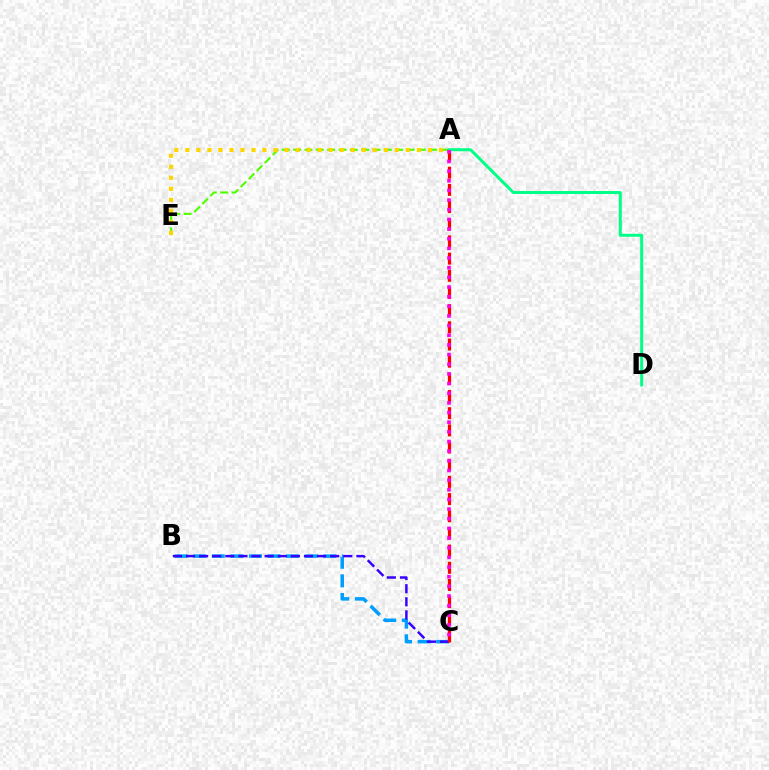{('B', 'C'): [{'color': '#009eff', 'line_style': 'dashed', 'thickness': 2.53}, {'color': '#3700ff', 'line_style': 'dashed', 'thickness': 1.78}], ('A', 'E'): [{'color': '#4fff00', 'line_style': 'dashed', 'thickness': 1.54}, {'color': '#ffd500', 'line_style': 'dotted', 'thickness': 3.0}], ('A', 'C'): [{'color': '#ff0000', 'line_style': 'dashed', 'thickness': 2.33}, {'color': '#ff00ed', 'line_style': 'dotted', 'thickness': 2.62}], ('A', 'D'): [{'color': '#00ff86', 'line_style': 'solid', 'thickness': 2.15}]}